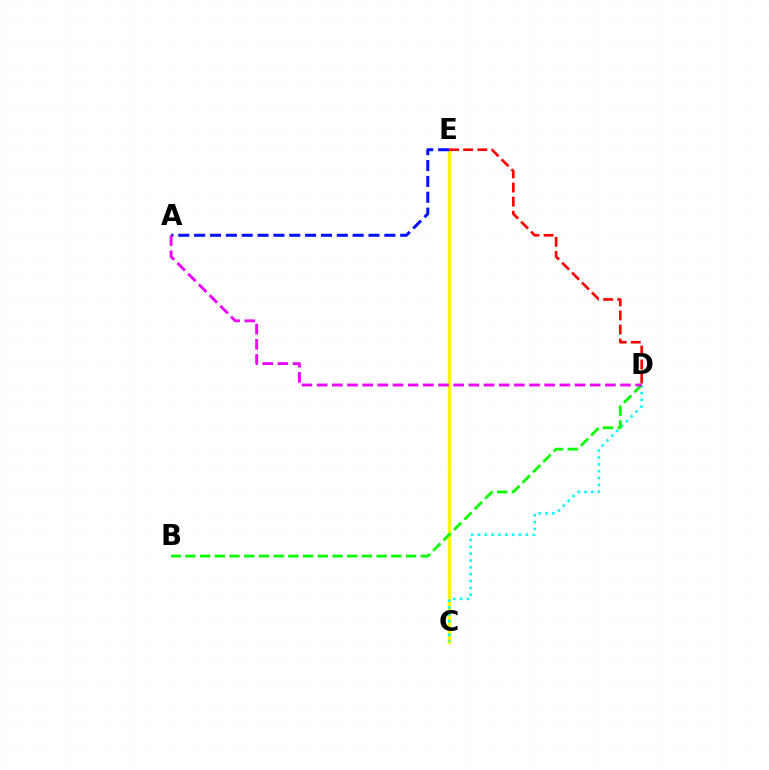{('C', 'E'): [{'color': '#fcf500', 'line_style': 'solid', 'thickness': 2.45}], ('A', 'E'): [{'color': '#0010ff', 'line_style': 'dashed', 'thickness': 2.15}], ('C', 'D'): [{'color': '#00fff6', 'line_style': 'dotted', 'thickness': 1.86}], ('D', 'E'): [{'color': '#ff0000', 'line_style': 'dashed', 'thickness': 1.91}], ('B', 'D'): [{'color': '#08ff00', 'line_style': 'dashed', 'thickness': 2.0}], ('A', 'D'): [{'color': '#ee00ff', 'line_style': 'dashed', 'thickness': 2.06}]}